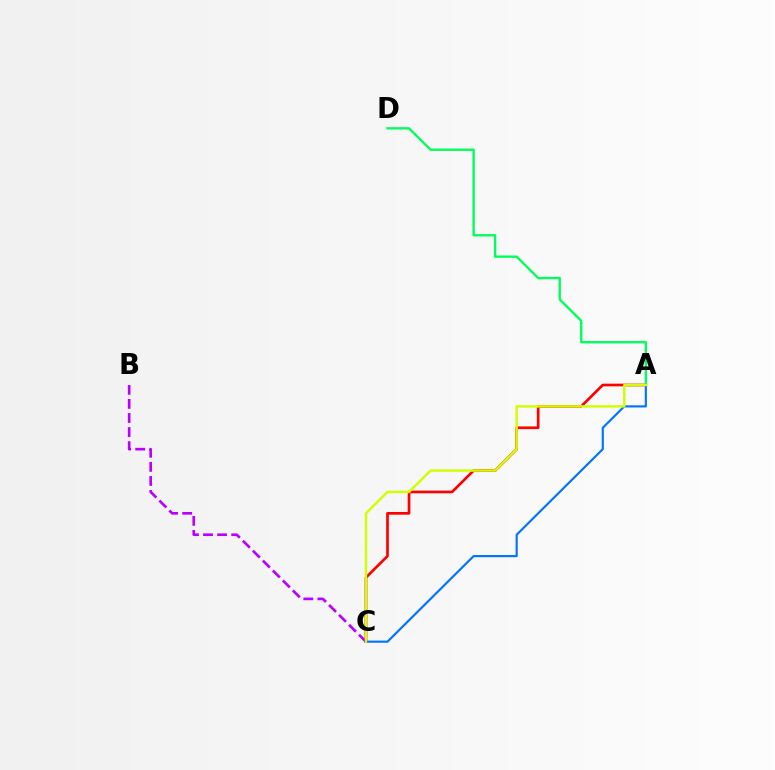{('A', 'C'): [{'color': '#ff0000', 'line_style': 'solid', 'thickness': 1.93}, {'color': '#0074ff', 'line_style': 'solid', 'thickness': 1.55}, {'color': '#d1ff00', 'line_style': 'solid', 'thickness': 1.76}], ('B', 'C'): [{'color': '#b900ff', 'line_style': 'dashed', 'thickness': 1.91}], ('A', 'D'): [{'color': '#00ff5c', 'line_style': 'solid', 'thickness': 1.7}]}